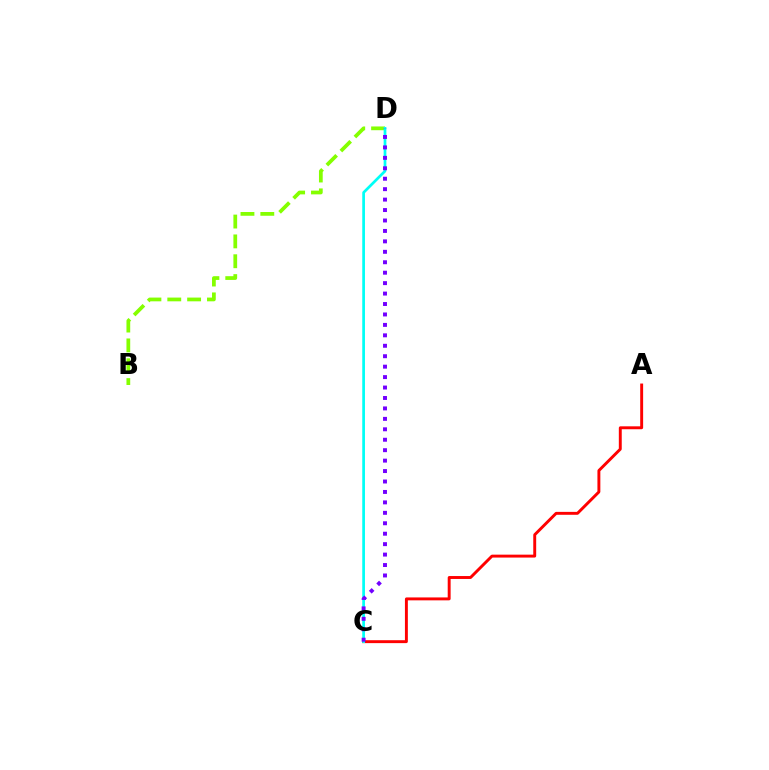{('B', 'D'): [{'color': '#84ff00', 'line_style': 'dashed', 'thickness': 2.7}], ('A', 'C'): [{'color': '#ff0000', 'line_style': 'solid', 'thickness': 2.1}], ('C', 'D'): [{'color': '#00fff6', 'line_style': 'solid', 'thickness': 1.96}, {'color': '#7200ff', 'line_style': 'dotted', 'thickness': 2.84}]}